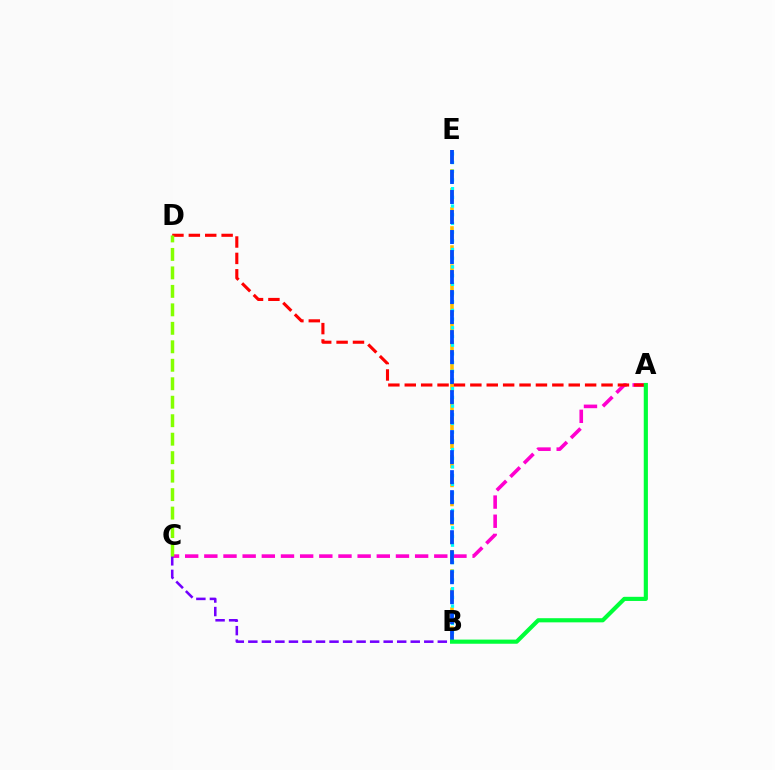{('A', 'C'): [{'color': '#ff00cf', 'line_style': 'dashed', 'thickness': 2.6}], ('B', 'E'): [{'color': '#ffbd00', 'line_style': 'dashed', 'thickness': 2.59}, {'color': '#00fff6', 'line_style': 'dotted', 'thickness': 2.36}, {'color': '#004bff', 'line_style': 'dashed', 'thickness': 2.72}], ('B', 'C'): [{'color': '#7200ff', 'line_style': 'dashed', 'thickness': 1.84}], ('A', 'D'): [{'color': '#ff0000', 'line_style': 'dashed', 'thickness': 2.23}], ('C', 'D'): [{'color': '#84ff00', 'line_style': 'dashed', 'thickness': 2.51}], ('A', 'B'): [{'color': '#00ff39', 'line_style': 'solid', 'thickness': 2.99}]}